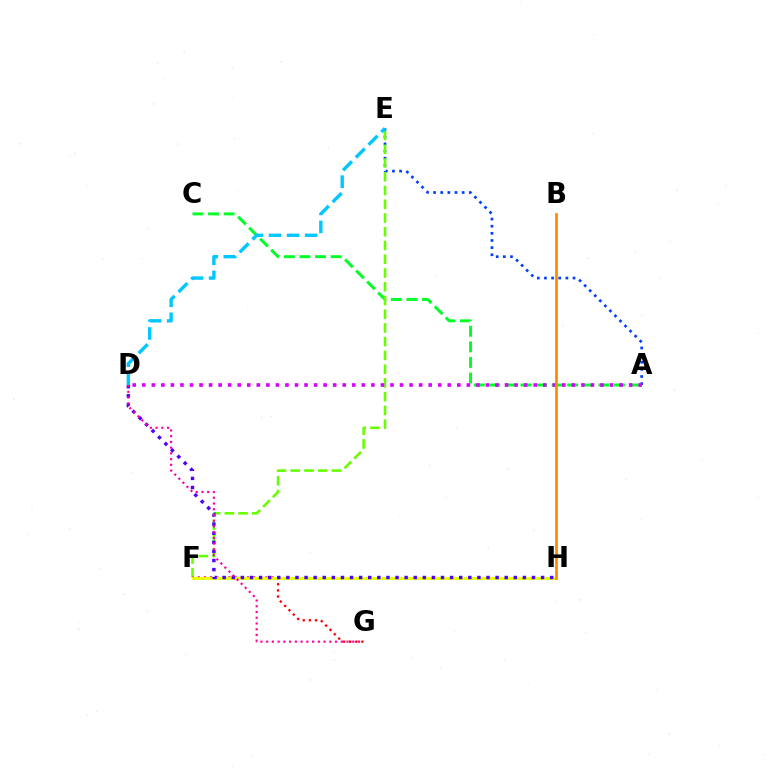{('A', 'E'): [{'color': '#003fff', 'line_style': 'dotted', 'thickness': 1.94}], ('A', 'C'): [{'color': '#00ff27', 'line_style': 'dashed', 'thickness': 2.12}], ('F', 'H'): [{'color': '#00ffaf', 'line_style': 'dotted', 'thickness': 2.23}, {'color': '#eeff00', 'line_style': 'solid', 'thickness': 2.0}], ('E', 'F'): [{'color': '#66ff00', 'line_style': 'dashed', 'thickness': 1.87}], ('F', 'G'): [{'color': '#ff0000', 'line_style': 'dotted', 'thickness': 1.67}], ('D', 'H'): [{'color': '#4f00ff', 'line_style': 'dotted', 'thickness': 2.47}], ('D', 'G'): [{'color': '#ff00a0', 'line_style': 'dotted', 'thickness': 1.56}], ('A', 'D'): [{'color': '#d600ff', 'line_style': 'dotted', 'thickness': 2.59}], ('B', 'H'): [{'color': '#ff8800', 'line_style': 'solid', 'thickness': 1.93}], ('D', 'E'): [{'color': '#00c7ff', 'line_style': 'dashed', 'thickness': 2.45}]}